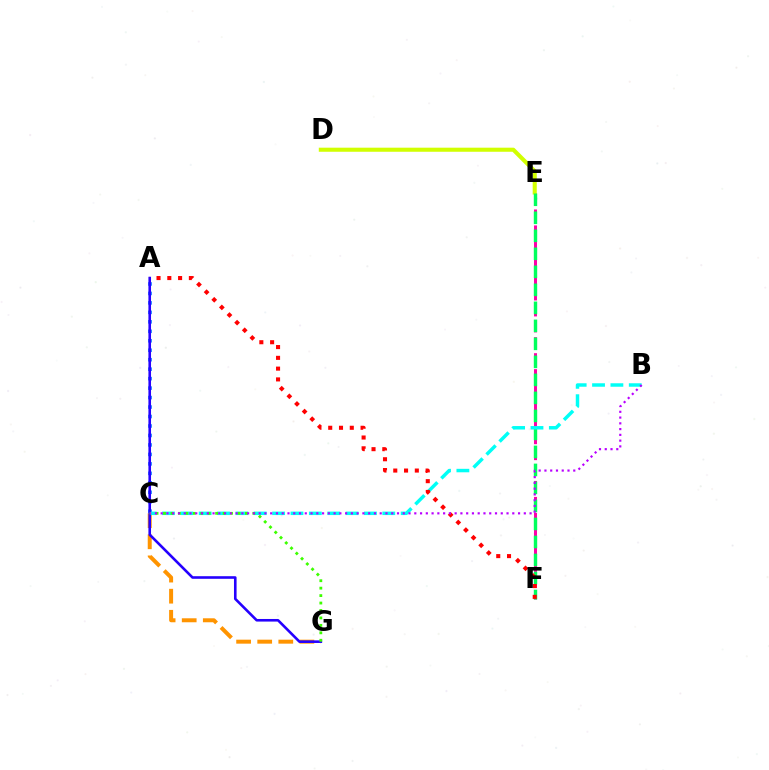{('E', 'F'): [{'color': '#ff00ac', 'line_style': 'dashed', 'thickness': 2.17}, {'color': '#00ff5c', 'line_style': 'dashed', 'thickness': 2.45}], ('D', 'E'): [{'color': '#d1ff00', 'line_style': 'solid', 'thickness': 2.94}], ('A', 'C'): [{'color': '#0074ff', 'line_style': 'dotted', 'thickness': 2.57}], ('C', 'G'): [{'color': '#ff9400', 'line_style': 'dashed', 'thickness': 2.86}, {'color': '#3dff00', 'line_style': 'dotted', 'thickness': 2.02}], ('B', 'C'): [{'color': '#00fff6', 'line_style': 'dashed', 'thickness': 2.49}, {'color': '#b900ff', 'line_style': 'dotted', 'thickness': 1.57}], ('A', 'G'): [{'color': '#2500ff', 'line_style': 'solid', 'thickness': 1.87}], ('A', 'F'): [{'color': '#ff0000', 'line_style': 'dotted', 'thickness': 2.93}]}